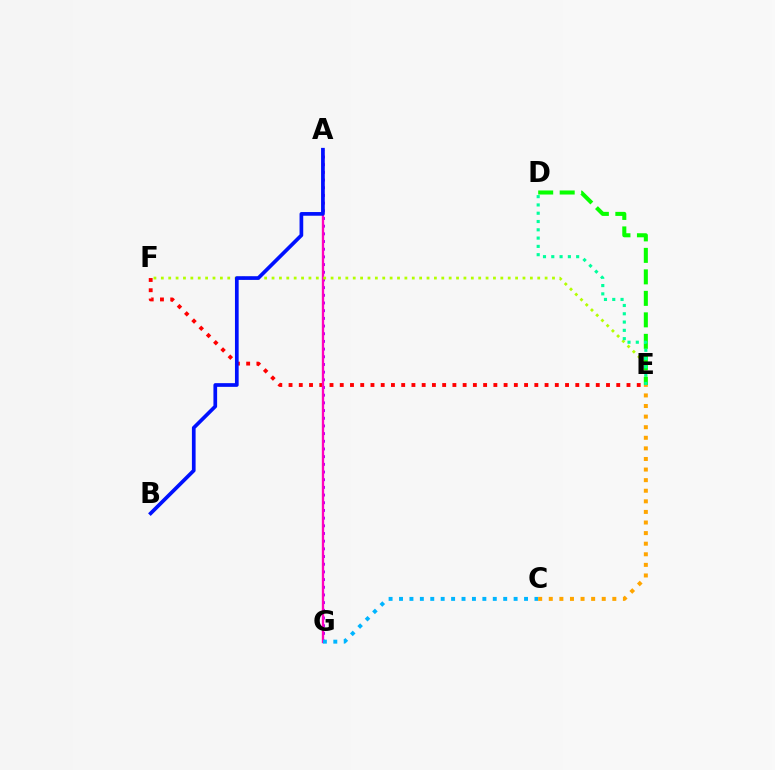{('A', 'G'): [{'color': '#9b00ff', 'line_style': 'dotted', 'thickness': 2.09}, {'color': '#ff00bd', 'line_style': 'solid', 'thickness': 1.68}], ('E', 'F'): [{'color': '#ff0000', 'line_style': 'dotted', 'thickness': 2.78}, {'color': '#b3ff00', 'line_style': 'dotted', 'thickness': 2.01}], ('A', 'B'): [{'color': '#0010ff', 'line_style': 'solid', 'thickness': 2.66}], ('C', 'G'): [{'color': '#00b5ff', 'line_style': 'dotted', 'thickness': 2.83}], ('C', 'E'): [{'color': '#ffa500', 'line_style': 'dotted', 'thickness': 2.88}], ('D', 'E'): [{'color': '#08ff00', 'line_style': 'dashed', 'thickness': 2.92}, {'color': '#00ff9d', 'line_style': 'dotted', 'thickness': 2.25}]}